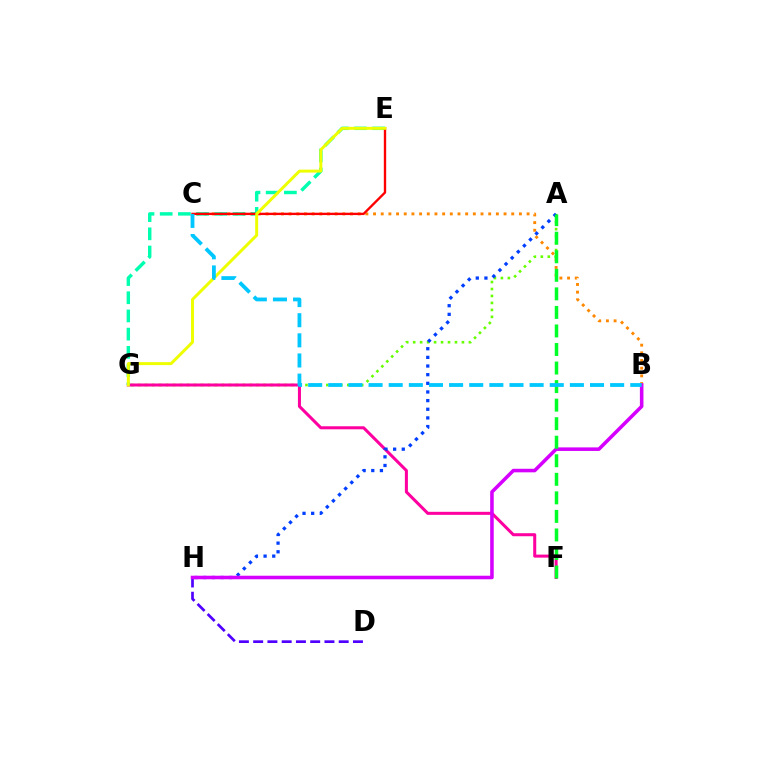{('A', 'G'): [{'color': '#66ff00', 'line_style': 'dotted', 'thickness': 1.89}], ('F', 'G'): [{'color': '#ff00a0', 'line_style': 'solid', 'thickness': 2.19}], ('B', 'C'): [{'color': '#ff8800', 'line_style': 'dotted', 'thickness': 2.09}, {'color': '#00c7ff', 'line_style': 'dashed', 'thickness': 2.73}], ('D', 'H'): [{'color': '#4f00ff', 'line_style': 'dashed', 'thickness': 1.94}], ('A', 'H'): [{'color': '#003fff', 'line_style': 'dotted', 'thickness': 2.35}], ('E', 'G'): [{'color': '#00ffaf', 'line_style': 'dashed', 'thickness': 2.47}, {'color': '#eeff00', 'line_style': 'solid', 'thickness': 2.13}], ('B', 'H'): [{'color': '#d600ff', 'line_style': 'solid', 'thickness': 2.56}], ('A', 'F'): [{'color': '#00ff27', 'line_style': 'dashed', 'thickness': 2.52}], ('C', 'E'): [{'color': '#ff0000', 'line_style': 'solid', 'thickness': 1.69}]}